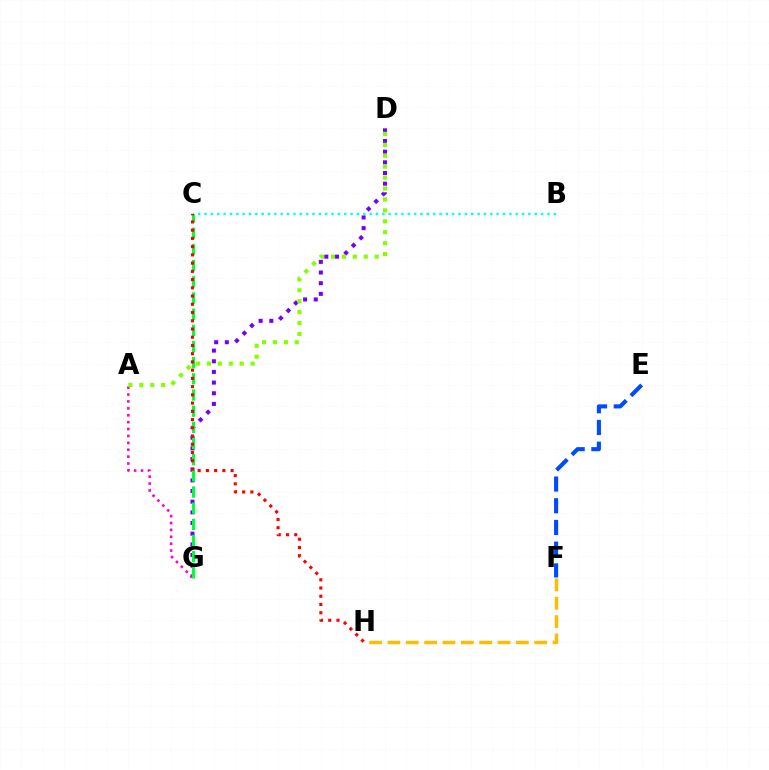{('D', 'G'): [{'color': '#7200ff', 'line_style': 'dotted', 'thickness': 2.9}], ('A', 'G'): [{'color': '#ff00cf', 'line_style': 'dotted', 'thickness': 1.87}], ('B', 'C'): [{'color': '#00fff6', 'line_style': 'dotted', 'thickness': 1.73}], ('F', 'H'): [{'color': '#ffbd00', 'line_style': 'dashed', 'thickness': 2.49}], ('C', 'G'): [{'color': '#00ff39', 'line_style': 'dashed', 'thickness': 2.2}], ('A', 'D'): [{'color': '#84ff00', 'line_style': 'dotted', 'thickness': 2.97}], ('E', 'F'): [{'color': '#004bff', 'line_style': 'dashed', 'thickness': 2.95}], ('C', 'H'): [{'color': '#ff0000', 'line_style': 'dotted', 'thickness': 2.24}]}